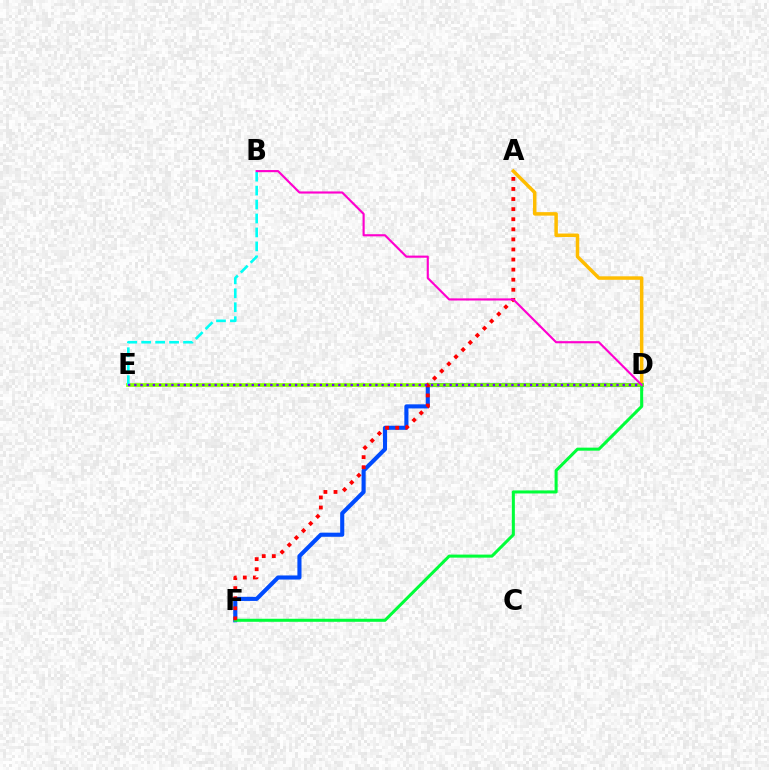{('D', 'F'): [{'color': '#004bff', 'line_style': 'solid', 'thickness': 2.95}, {'color': '#00ff39', 'line_style': 'solid', 'thickness': 2.19}], ('A', 'D'): [{'color': '#ffbd00', 'line_style': 'solid', 'thickness': 2.51}], ('D', 'E'): [{'color': '#84ff00', 'line_style': 'solid', 'thickness': 2.64}, {'color': '#7200ff', 'line_style': 'dotted', 'thickness': 1.68}], ('B', 'E'): [{'color': '#00fff6', 'line_style': 'dashed', 'thickness': 1.89}], ('A', 'F'): [{'color': '#ff0000', 'line_style': 'dotted', 'thickness': 2.74}], ('B', 'D'): [{'color': '#ff00cf', 'line_style': 'solid', 'thickness': 1.54}]}